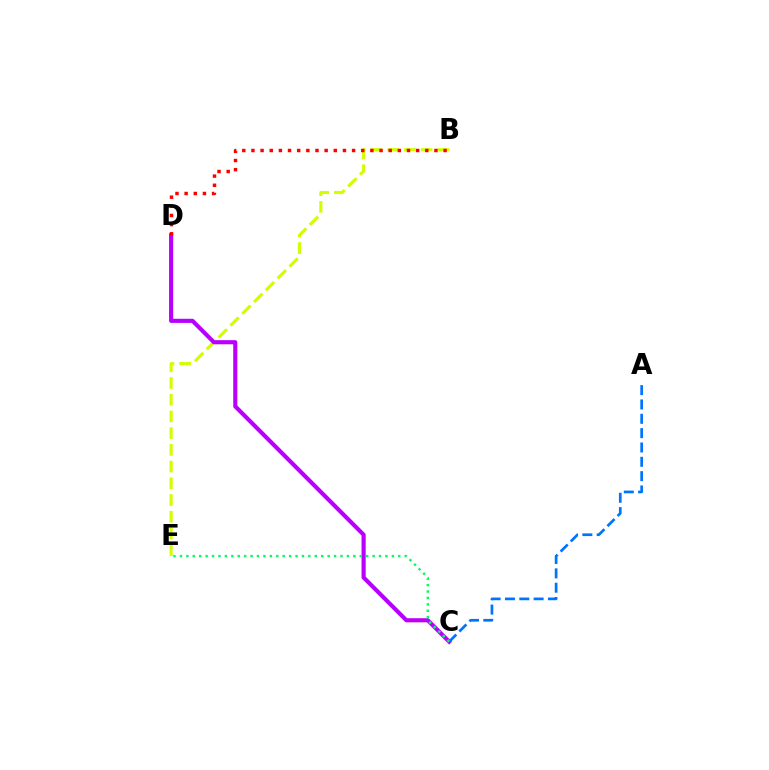{('B', 'E'): [{'color': '#d1ff00', 'line_style': 'dashed', 'thickness': 2.27}], ('C', 'D'): [{'color': '#b900ff', 'line_style': 'solid', 'thickness': 2.97}], ('B', 'D'): [{'color': '#ff0000', 'line_style': 'dotted', 'thickness': 2.49}], ('A', 'C'): [{'color': '#0074ff', 'line_style': 'dashed', 'thickness': 1.95}], ('C', 'E'): [{'color': '#00ff5c', 'line_style': 'dotted', 'thickness': 1.74}]}